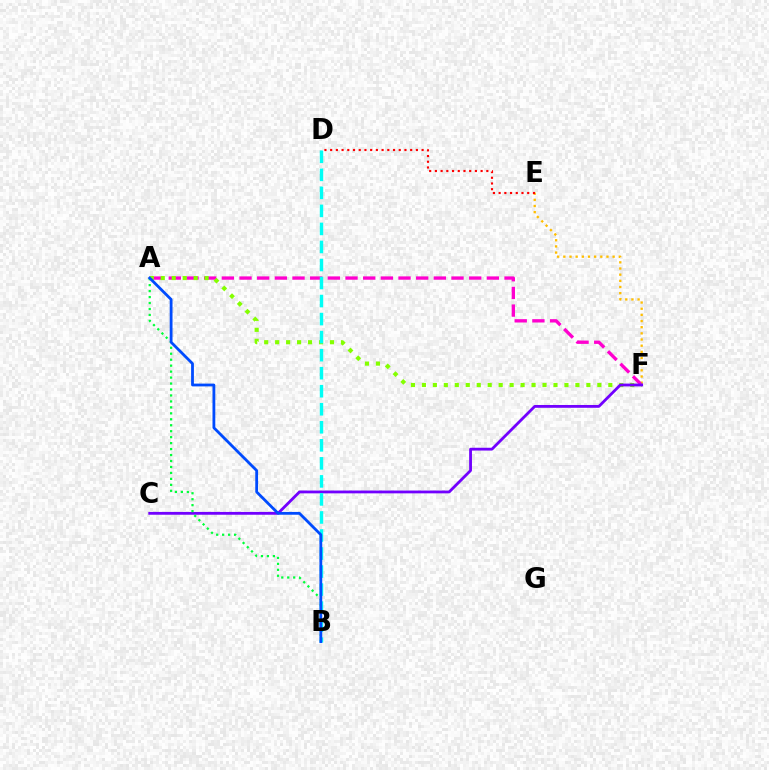{('E', 'F'): [{'color': '#ffbd00', 'line_style': 'dotted', 'thickness': 1.67}], ('D', 'E'): [{'color': '#ff0000', 'line_style': 'dotted', 'thickness': 1.55}], ('A', 'F'): [{'color': '#ff00cf', 'line_style': 'dashed', 'thickness': 2.4}, {'color': '#84ff00', 'line_style': 'dotted', 'thickness': 2.98}], ('C', 'F'): [{'color': '#7200ff', 'line_style': 'solid', 'thickness': 2.02}], ('A', 'B'): [{'color': '#00ff39', 'line_style': 'dotted', 'thickness': 1.62}, {'color': '#004bff', 'line_style': 'solid', 'thickness': 2.02}], ('B', 'D'): [{'color': '#00fff6', 'line_style': 'dashed', 'thickness': 2.45}]}